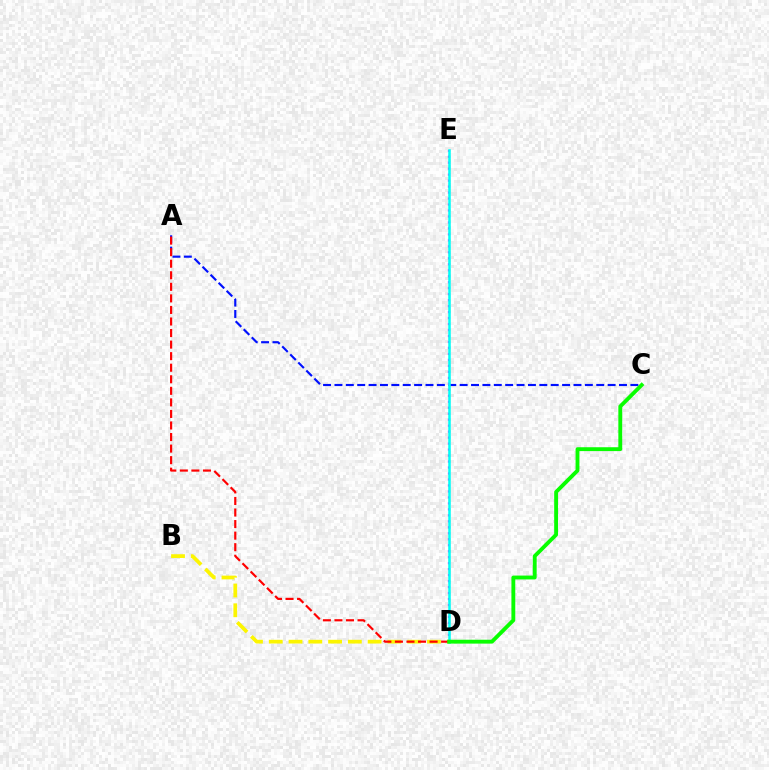{('A', 'C'): [{'color': '#0010ff', 'line_style': 'dashed', 'thickness': 1.55}], ('D', 'E'): [{'color': '#ee00ff', 'line_style': 'dotted', 'thickness': 1.62}, {'color': '#00fff6', 'line_style': 'solid', 'thickness': 1.82}], ('B', 'D'): [{'color': '#fcf500', 'line_style': 'dashed', 'thickness': 2.69}], ('A', 'D'): [{'color': '#ff0000', 'line_style': 'dashed', 'thickness': 1.57}], ('C', 'D'): [{'color': '#08ff00', 'line_style': 'solid', 'thickness': 2.78}]}